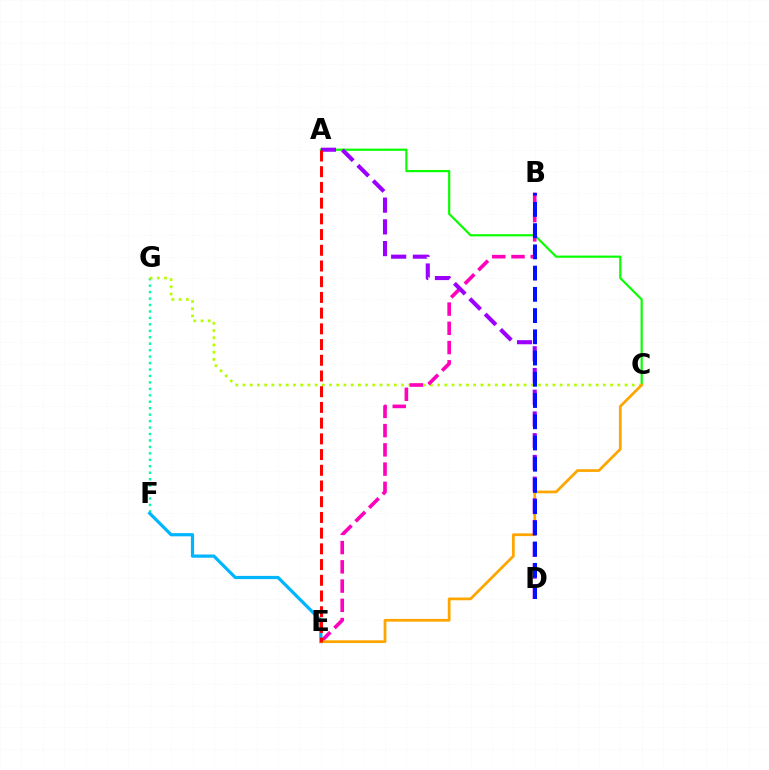{('A', 'C'): [{'color': '#08ff00', 'line_style': 'solid', 'thickness': 1.57}], ('F', 'G'): [{'color': '#00ff9d', 'line_style': 'dotted', 'thickness': 1.75}], ('C', 'G'): [{'color': '#b3ff00', 'line_style': 'dotted', 'thickness': 1.96}], ('B', 'E'): [{'color': '#ff00bd', 'line_style': 'dashed', 'thickness': 2.61}], ('E', 'F'): [{'color': '#00b5ff', 'line_style': 'solid', 'thickness': 2.31}], ('C', 'E'): [{'color': '#ffa500', 'line_style': 'solid', 'thickness': 1.98}], ('A', 'D'): [{'color': '#9b00ff', 'line_style': 'dashed', 'thickness': 2.95}], ('B', 'D'): [{'color': '#0010ff', 'line_style': 'dashed', 'thickness': 2.88}], ('A', 'E'): [{'color': '#ff0000', 'line_style': 'dashed', 'thickness': 2.13}]}